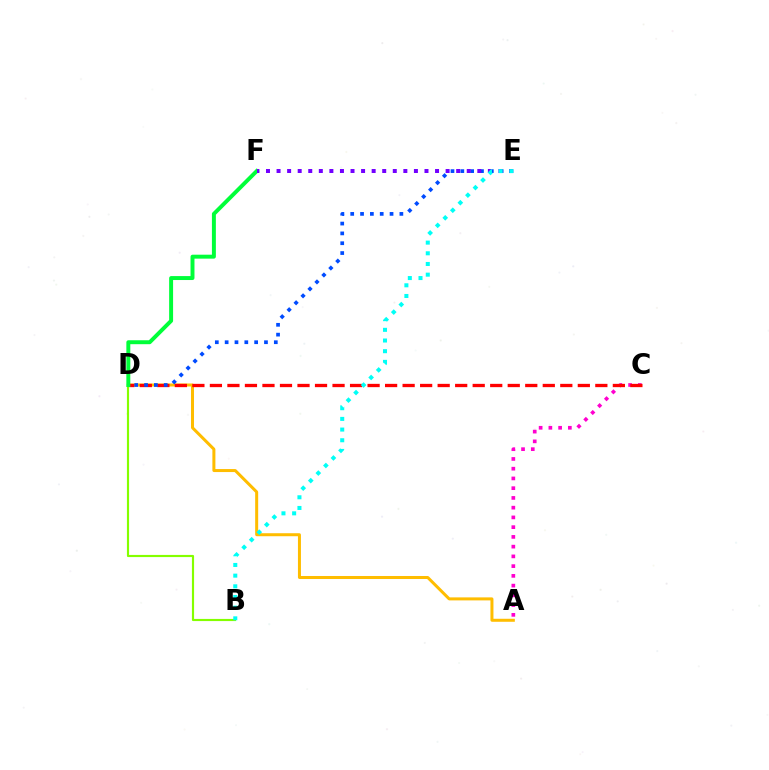{('A', 'C'): [{'color': '#ff00cf', 'line_style': 'dotted', 'thickness': 2.65}], ('A', 'D'): [{'color': '#ffbd00', 'line_style': 'solid', 'thickness': 2.17}], ('C', 'D'): [{'color': '#ff0000', 'line_style': 'dashed', 'thickness': 2.38}], ('B', 'D'): [{'color': '#84ff00', 'line_style': 'solid', 'thickness': 1.55}], ('D', 'F'): [{'color': '#00ff39', 'line_style': 'solid', 'thickness': 2.84}], ('D', 'E'): [{'color': '#004bff', 'line_style': 'dotted', 'thickness': 2.67}], ('E', 'F'): [{'color': '#7200ff', 'line_style': 'dotted', 'thickness': 2.87}], ('B', 'E'): [{'color': '#00fff6', 'line_style': 'dotted', 'thickness': 2.9}]}